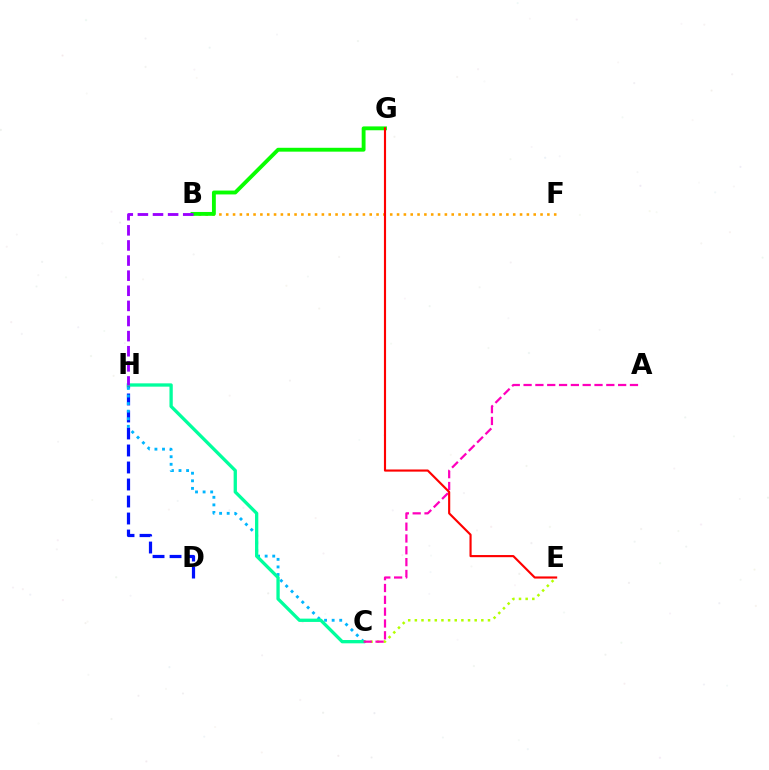{('D', 'H'): [{'color': '#0010ff', 'line_style': 'dashed', 'thickness': 2.31}], ('C', 'H'): [{'color': '#00b5ff', 'line_style': 'dotted', 'thickness': 2.06}, {'color': '#00ff9d', 'line_style': 'solid', 'thickness': 2.38}], ('C', 'E'): [{'color': '#b3ff00', 'line_style': 'dotted', 'thickness': 1.81}], ('B', 'F'): [{'color': '#ffa500', 'line_style': 'dotted', 'thickness': 1.86}], ('B', 'G'): [{'color': '#08ff00', 'line_style': 'solid', 'thickness': 2.78}], ('A', 'C'): [{'color': '#ff00bd', 'line_style': 'dashed', 'thickness': 1.61}], ('B', 'H'): [{'color': '#9b00ff', 'line_style': 'dashed', 'thickness': 2.05}], ('E', 'G'): [{'color': '#ff0000', 'line_style': 'solid', 'thickness': 1.54}]}